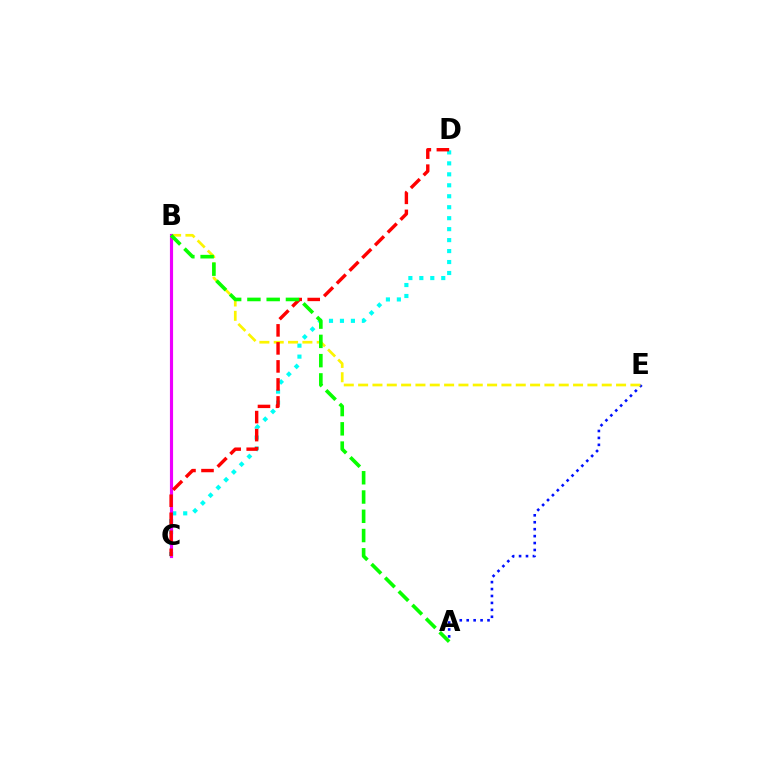{('A', 'E'): [{'color': '#0010ff', 'line_style': 'dotted', 'thickness': 1.88}], ('B', 'E'): [{'color': '#fcf500', 'line_style': 'dashed', 'thickness': 1.95}], ('C', 'D'): [{'color': '#00fff6', 'line_style': 'dotted', 'thickness': 2.98}, {'color': '#ff0000', 'line_style': 'dashed', 'thickness': 2.45}], ('B', 'C'): [{'color': '#ee00ff', 'line_style': 'solid', 'thickness': 2.27}], ('A', 'B'): [{'color': '#08ff00', 'line_style': 'dashed', 'thickness': 2.62}]}